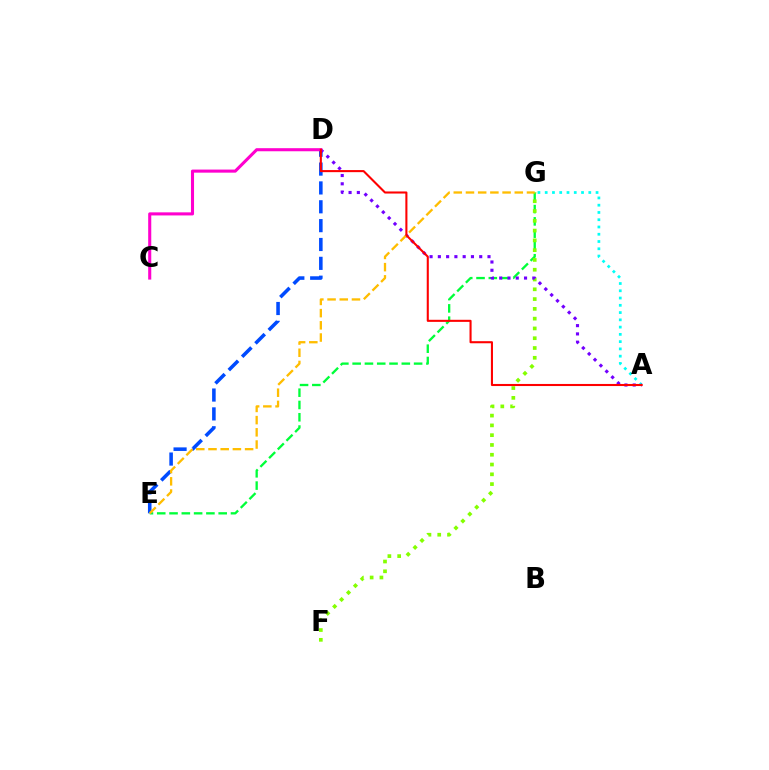{('E', 'G'): [{'color': '#00ff39', 'line_style': 'dashed', 'thickness': 1.67}, {'color': '#ffbd00', 'line_style': 'dashed', 'thickness': 1.66}], ('D', 'E'): [{'color': '#004bff', 'line_style': 'dashed', 'thickness': 2.56}], ('A', 'G'): [{'color': '#00fff6', 'line_style': 'dotted', 'thickness': 1.97}], ('F', 'G'): [{'color': '#84ff00', 'line_style': 'dotted', 'thickness': 2.66}], ('A', 'D'): [{'color': '#7200ff', 'line_style': 'dotted', 'thickness': 2.25}, {'color': '#ff0000', 'line_style': 'solid', 'thickness': 1.5}], ('C', 'D'): [{'color': '#ff00cf', 'line_style': 'solid', 'thickness': 2.22}]}